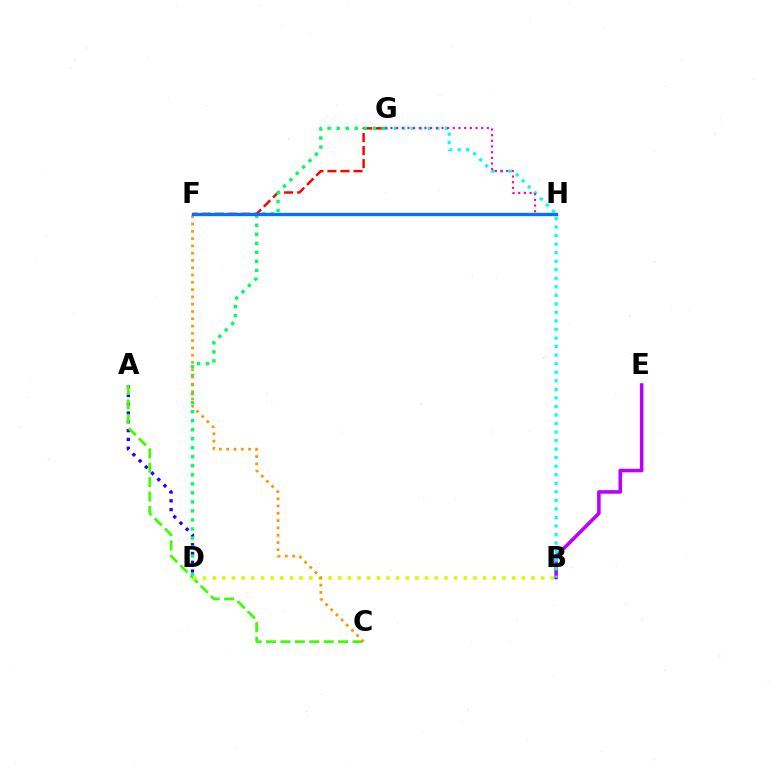{('A', 'D'): [{'color': '#2500ff', 'line_style': 'dotted', 'thickness': 2.39}], ('A', 'C'): [{'color': '#3dff00', 'line_style': 'dashed', 'thickness': 1.96}], ('F', 'G'): [{'color': '#ff0000', 'line_style': 'dashed', 'thickness': 1.77}], ('D', 'G'): [{'color': '#00ff5c', 'line_style': 'dotted', 'thickness': 2.45}], ('B', 'D'): [{'color': '#d1ff00', 'line_style': 'dotted', 'thickness': 2.62}], ('C', 'F'): [{'color': '#ff9400', 'line_style': 'dotted', 'thickness': 1.98}], ('B', 'E'): [{'color': '#b900ff', 'line_style': 'solid', 'thickness': 2.57}], ('B', 'G'): [{'color': '#00fff6', 'line_style': 'dotted', 'thickness': 2.32}], ('G', 'H'): [{'color': '#ff00ac', 'line_style': 'dotted', 'thickness': 1.54}], ('F', 'H'): [{'color': '#0074ff', 'line_style': 'solid', 'thickness': 2.38}]}